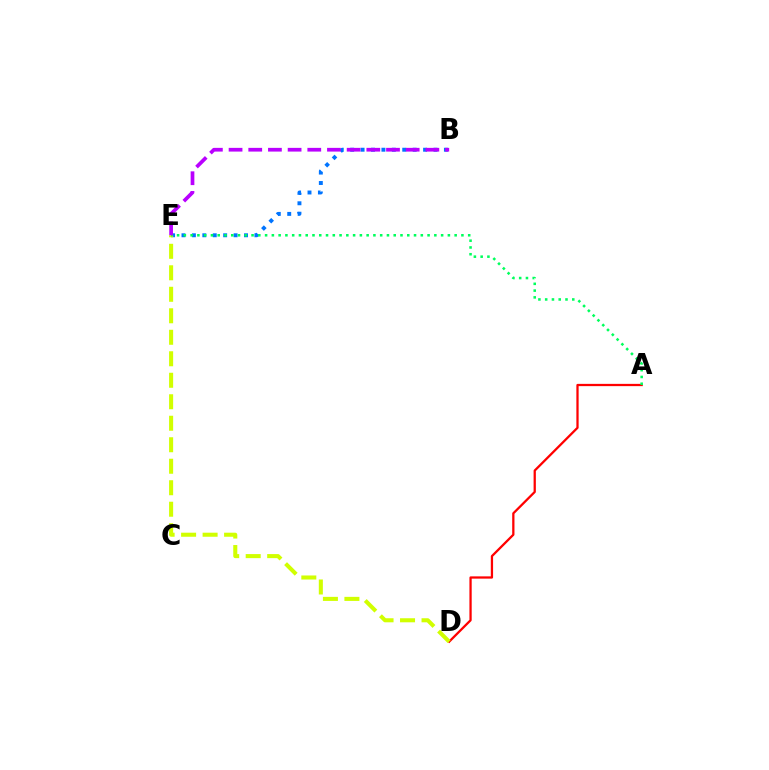{('B', 'E'): [{'color': '#0074ff', 'line_style': 'dotted', 'thickness': 2.83}, {'color': '#b900ff', 'line_style': 'dashed', 'thickness': 2.67}], ('A', 'D'): [{'color': '#ff0000', 'line_style': 'solid', 'thickness': 1.63}], ('D', 'E'): [{'color': '#d1ff00', 'line_style': 'dashed', 'thickness': 2.92}], ('A', 'E'): [{'color': '#00ff5c', 'line_style': 'dotted', 'thickness': 1.84}]}